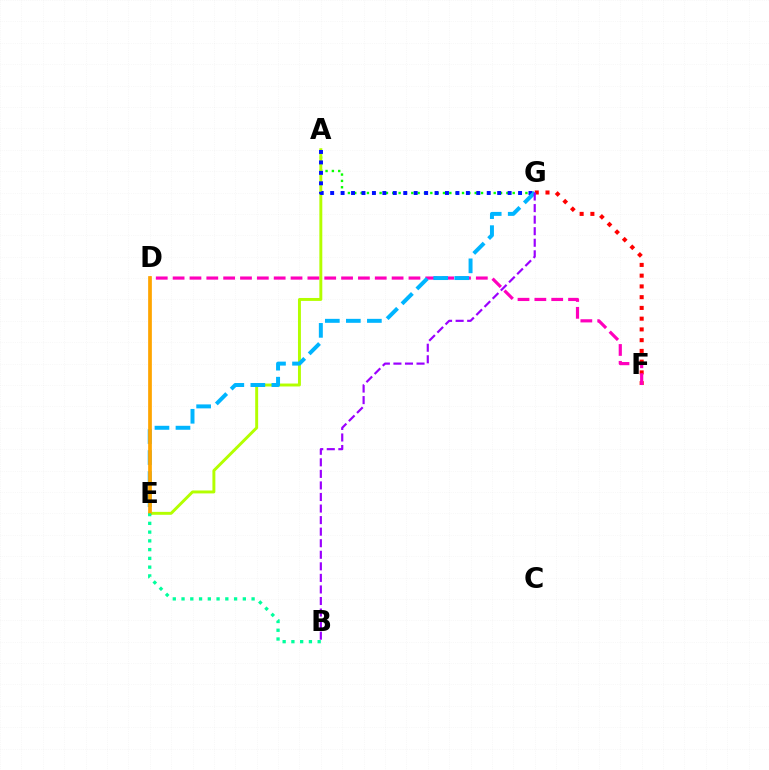{('A', 'G'): [{'color': '#08ff00', 'line_style': 'dotted', 'thickness': 1.72}, {'color': '#0010ff', 'line_style': 'dotted', 'thickness': 2.84}], ('A', 'E'): [{'color': '#b3ff00', 'line_style': 'solid', 'thickness': 2.11}], ('F', 'G'): [{'color': '#ff0000', 'line_style': 'dotted', 'thickness': 2.92}], ('D', 'F'): [{'color': '#ff00bd', 'line_style': 'dashed', 'thickness': 2.29}], ('E', 'G'): [{'color': '#00b5ff', 'line_style': 'dashed', 'thickness': 2.86}], ('B', 'G'): [{'color': '#9b00ff', 'line_style': 'dashed', 'thickness': 1.57}], ('D', 'E'): [{'color': '#ffa500', 'line_style': 'solid', 'thickness': 2.68}], ('B', 'E'): [{'color': '#00ff9d', 'line_style': 'dotted', 'thickness': 2.38}]}